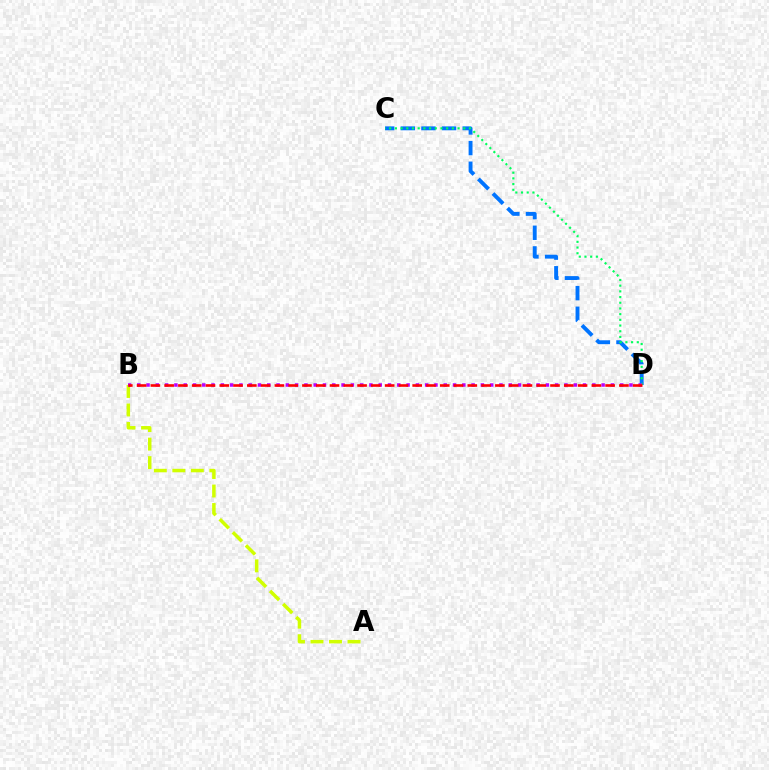{('C', 'D'): [{'color': '#0074ff', 'line_style': 'dashed', 'thickness': 2.8}, {'color': '#00ff5c', 'line_style': 'dotted', 'thickness': 1.55}], ('A', 'B'): [{'color': '#d1ff00', 'line_style': 'dashed', 'thickness': 2.51}], ('B', 'D'): [{'color': '#b900ff', 'line_style': 'dotted', 'thickness': 2.52}, {'color': '#ff0000', 'line_style': 'dashed', 'thickness': 1.87}]}